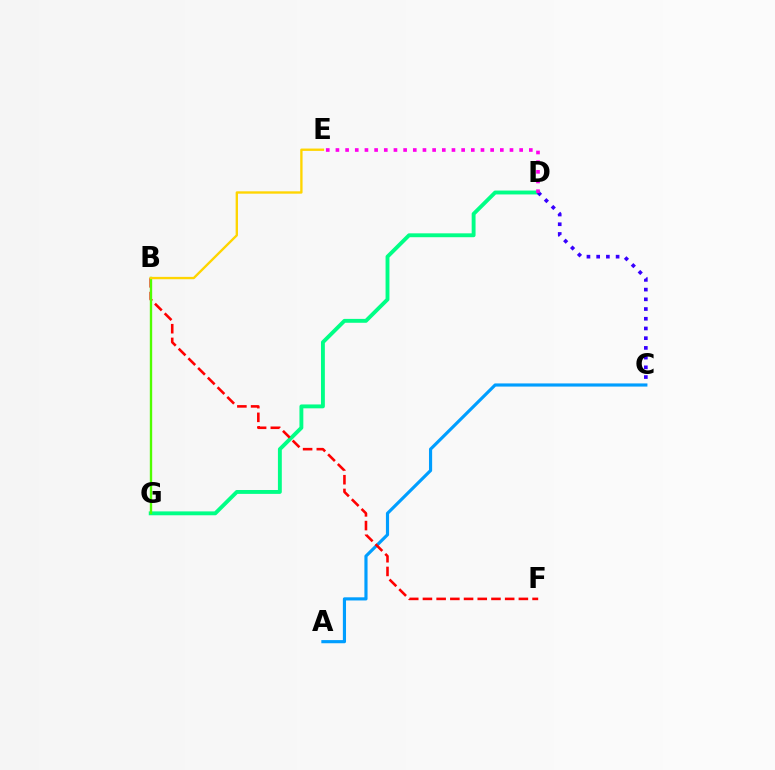{('A', 'C'): [{'color': '#009eff', 'line_style': 'solid', 'thickness': 2.27}], ('D', 'G'): [{'color': '#00ff86', 'line_style': 'solid', 'thickness': 2.79}], ('C', 'D'): [{'color': '#3700ff', 'line_style': 'dotted', 'thickness': 2.64}], ('D', 'E'): [{'color': '#ff00ed', 'line_style': 'dotted', 'thickness': 2.63}], ('B', 'F'): [{'color': '#ff0000', 'line_style': 'dashed', 'thickness': 1.86}], ('B', 'G'): [{'color': '#4fff00', 'line_style': 'solid', 'thickness': 1.7}], ('B', 'E'): [{'color': '#ffd500', 'line_style': 'solid', 'thickness': 1.69}]}